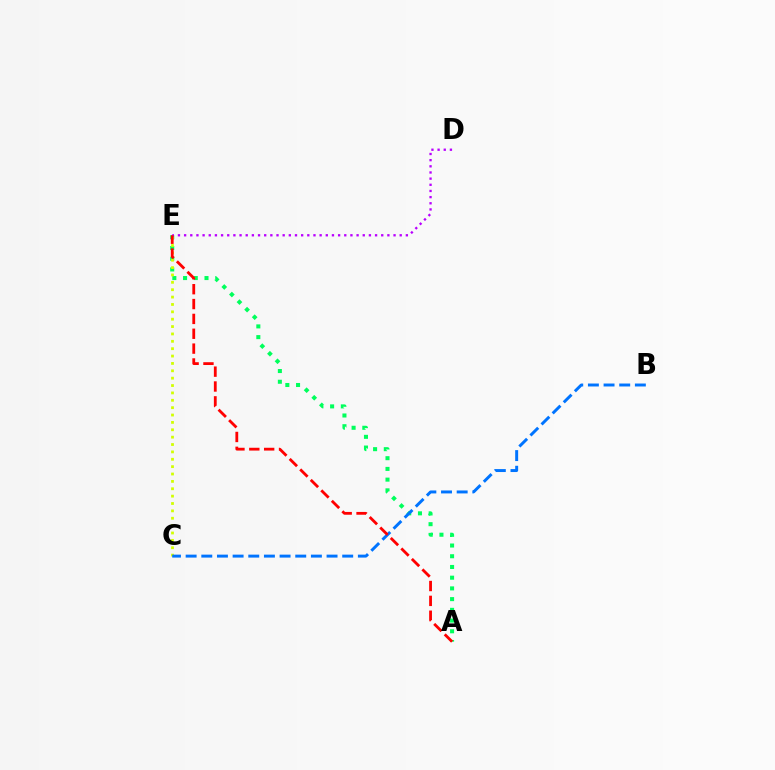{('A', 'E'): [{'color': '#00ff5c', 'line_style': 'dotted', 'thickness': 2.91}, {'color': '#ff0000', 'line_style': 'dashed', 'thickness': 2.02}], ('D', 'E'): [{'color': '#b900ff', 'line_style': 'dotted', 'thickness': 1.67}], ('C', 'E'): [{'color': '#d1ff00', 'line_style': 'dotted', 'thickness': 2.0}], ('B', 'C'): [{'color': '#0074ff', 'line_style': 'dashed', 'thickness': 2.13}]}